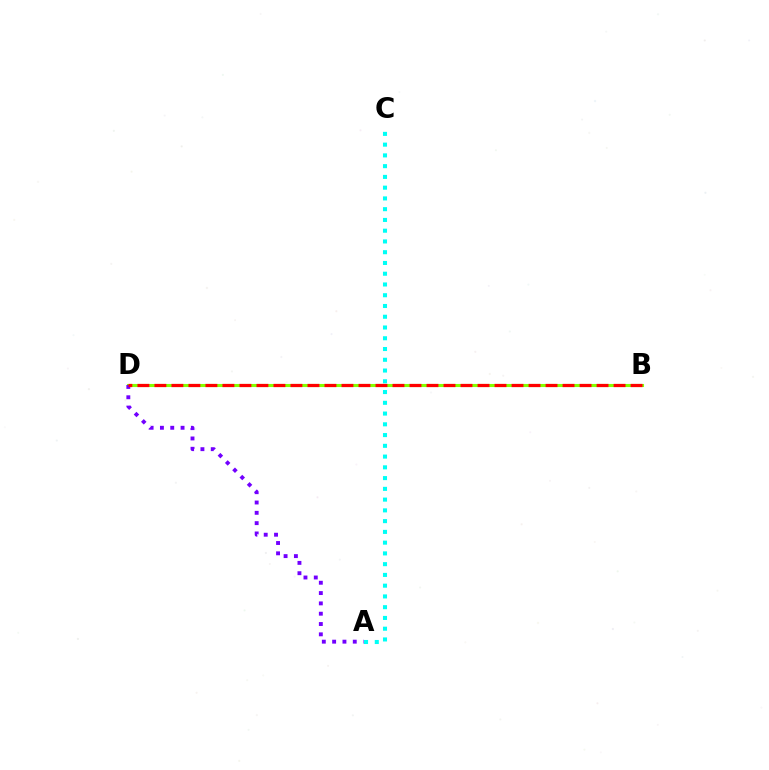{('A', 'C'): [{'color': '#00fff6', 'line_style': 'dotted', 'thickness': 2.92}], ('B', 'D'): [{'color': '#84ff00', 'line_style': 'solid', 'thickness': 2.22}, {'color': '#ff0000', 'line_style': 'dashed', 'thickness': 2.31}], ('A', 'D'): [{'color': '#7200ff', 'line_style': 'dotted', 'thickness': 2.8}]}